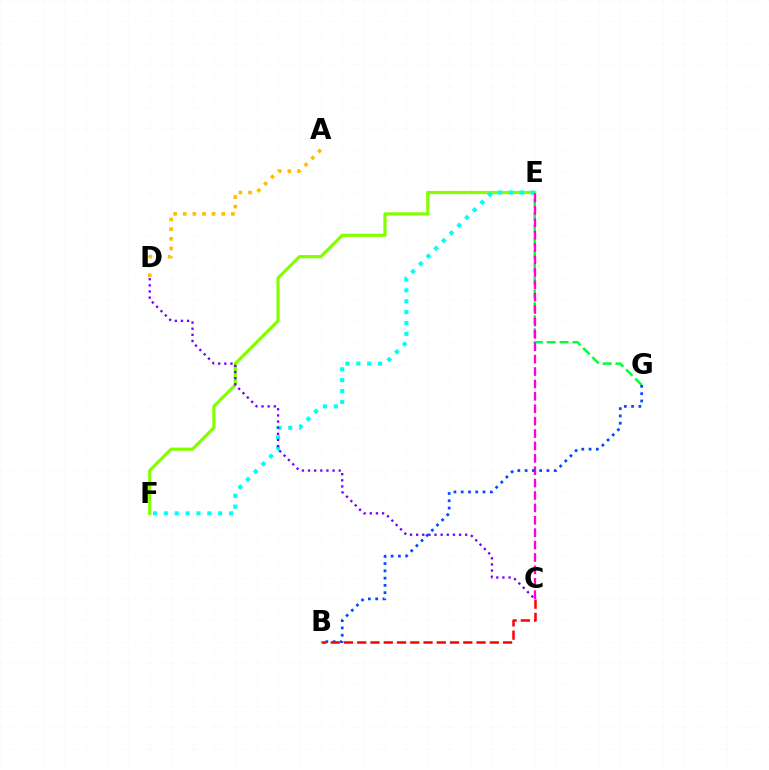{('A', 'D'): [{'color': '#ffbd00', 'line_style': 'dotted', 'thickness': 2.62}], ('E', 'F'): [{'color': '#84ff00', 'line_style': 'solid', 'thickness': 2.31}, {'color': '#00fff6', 'line_style': 'dotted', 'thickness': 2.96}], ('E', 'G'): [{'color': '#00ff39', 'line_style': 'dashed', 'thickness': 1.76}], ('C', 'D'): [{'color': '#7200ff', 'line_style': 'dotted', 'thickness': 1.67}], ('C', 'E'): [{'color': '#ff00cf', 'line_style': 'dashed', 'thickness': 1.68}], ('B', 'G'): [{'color': '#004bff', 'line_style': 'dotted', 'thickness': 1.98}], ('B', 'C'): [{'color': '#ff0000', 'line_style': 'dashed', 'thickness': 1.8}]}